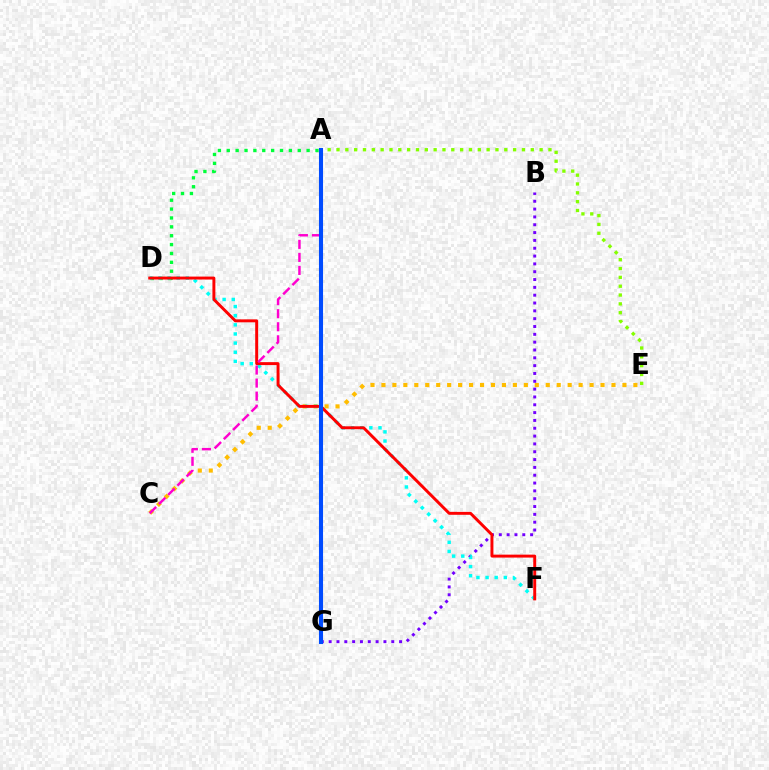{('C', 'E'): [{'color': '#ffbd00', 'line_style': 'dotted', 'thickness': 2.98}], ('A', 'D'): [{'color': '#00ff39', 'line_style': 'dotted', 'thickness': 2.41}], ('B', 'G'): [{'color': '#7200ff', 'line_style': 'dotted', 'thickness': 2.13}], ('D', 'F'): [{'color': '#00fff6', 'line_style': 'dotted', 'thickness': 2.48}, {'color': '#ff0000', 'line_style': 'solid', 'thickness': 2.12}], ('A', 'C'): [{'color': '#ff00cf', 'line_style': 'dashed', 'thickness': 1.77}], ('A', 'E'): [{'color': '#84ff00', 'line_style': 'dotted', 'thickness': 2.4}], ('A', 'G'): [{'color': '#004bff', 'line_style': 'solid', 'thickness': 2.94}]}